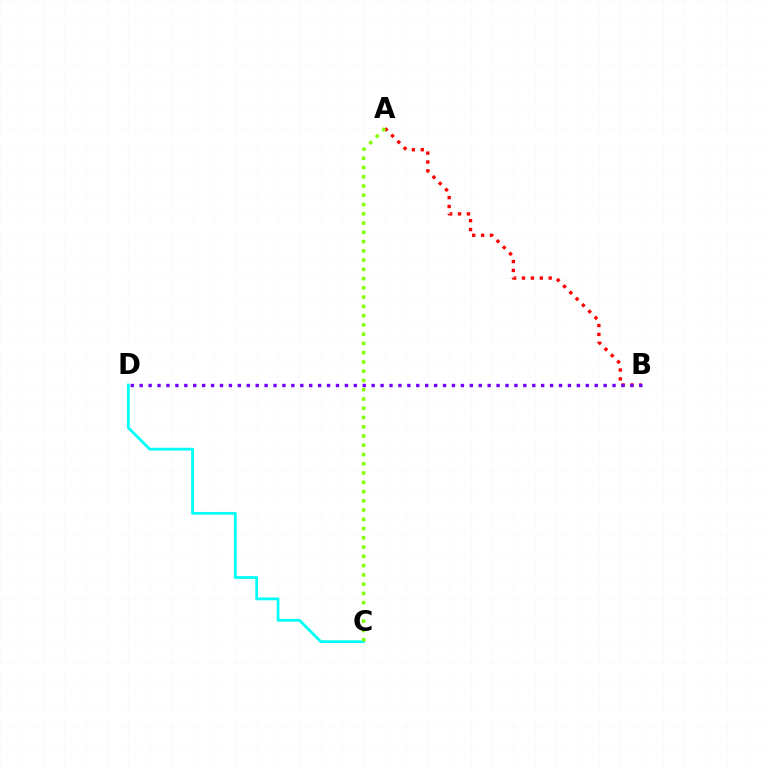{('A', 'B'): [{'color': '#ff0000', 'line_style': 'dotted', 'thickness': 2.42}], ('C', 'D'): [{'color': '#00fff6', 'line_style': 'solid', 'thickness': 1.99}], ('A', 'C'): [{'color': '#84ff00', 'line_style': 'dotted', 'thickness': 2.52}], ('B', 'D'): [{'color': '#7200ff', 'line_style': 'dotted', 'thickness': 2.42}]}